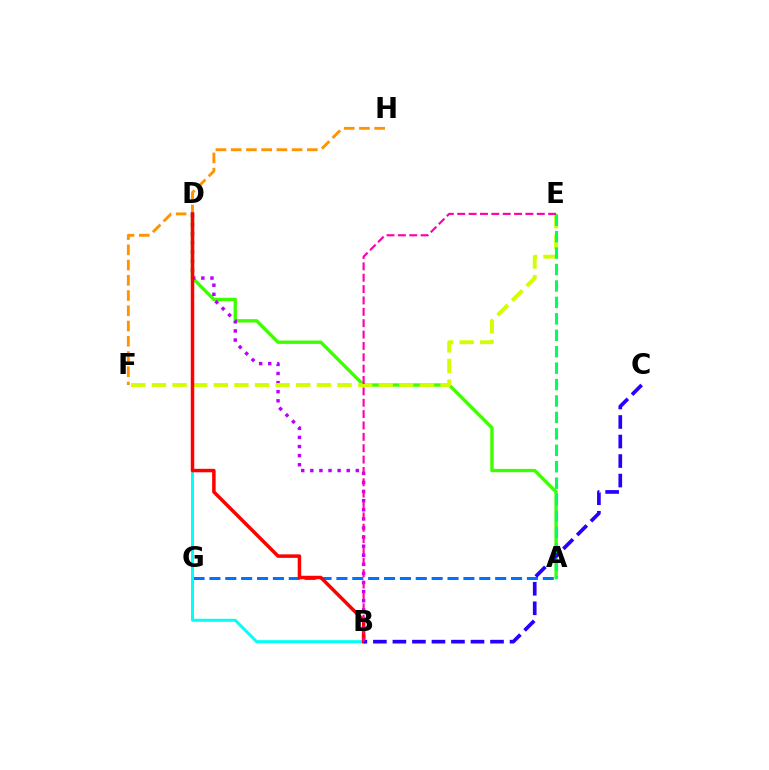{('F', 'H'): [{'color': '#ff9400', 'line_style': 'dashed', 'thickness': 2.07}], ('A', 'G'): [{'color': '#0074ff', 'line_style': 'dashed', 'thickness': 2.16}], ('A', 'D'): [{'color': '#3dff00', 'line_style': 'solid', 'thickness': 2.41}], ('B', 'D'): [{'color': '#b900ff', 'line_style': 'dotted', 'thickness': 2.47}, {'color': '#00fff6', 'line_style': 'solid', 'thickness': 2.16}, {'color': '#ff0000', 'line_style': 'solid', 'thickness': 2.51}], ('E', 'F'): [{'color': '#d1ff00', 'line_style': 'dashed', 'thickness': 2.8}], ('A', 'E'): [{'color': '#00ff5c', 'line_style': 'dashed', 'thickness': 2.23}], ('B', 'C'): [{'color': '#2500ff', 'line_style': 'dashed', 'thickness': 2.65}], ('B', 'E'): [{'color': '#ff00ac', 'line_style': 'dashed', 'thickness': 1.54}]}